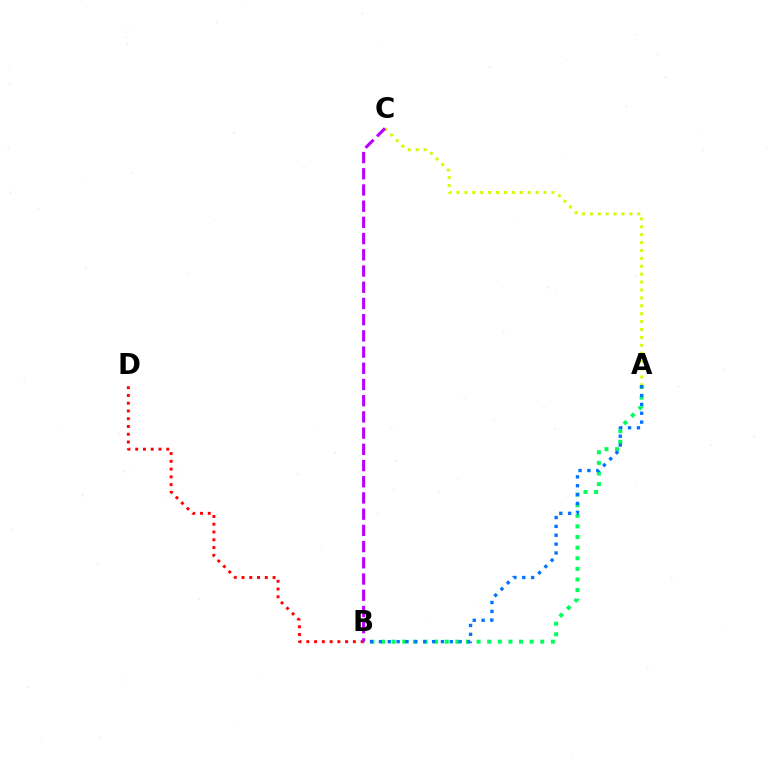{('A', 'B'): [{'color': '#00ff5c', 'line_style': 'dotted', 'thickness': 2.88}, {'color': '#0074ff', 'line_style': 'dotted', 'thickness': 2.41}], ('A', 'C'): [{'color': '#d1ff00', 'line_style': 'dotted', 'thickness': 2.15}], ('B', 'D'): [{'color': '#ff0000', 'line_style': 'dotted', 'thickness': 2.11}], ('B', 'C'): [{'color': '#b900ff', 'line_style': 'dashed', 'thickness': 2.2}]}